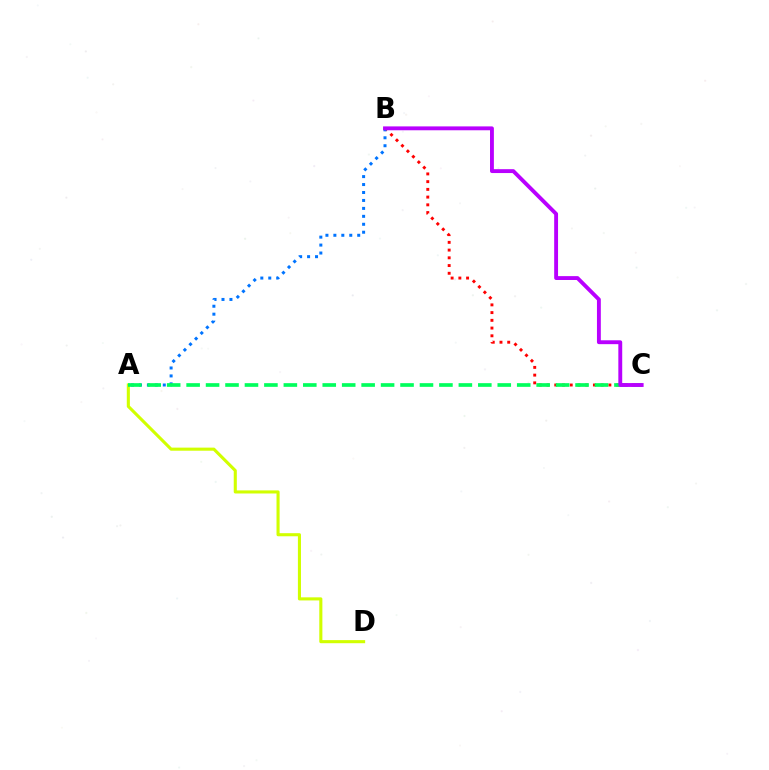{('A', 'D'): [{'color': '#d1ff00', 'line_style': 'solid', 'thickness': 2.22}], ('B', 'C'): [{'color': '#ff0000', 'line_style': 'dotted', 'thickness': 2.1}, {'color': '#b900ff', 'line_style': 'solid', 'thickness': 2.79}], ('A', 'B'): [{'color': '#0074ff', 'line_style': 'dotted', 'thickness': 2.16}], ('A', 'C'): [{'color': '#00ff5c', 'line_style': 'dashed', 'thickness': 2.64}]}